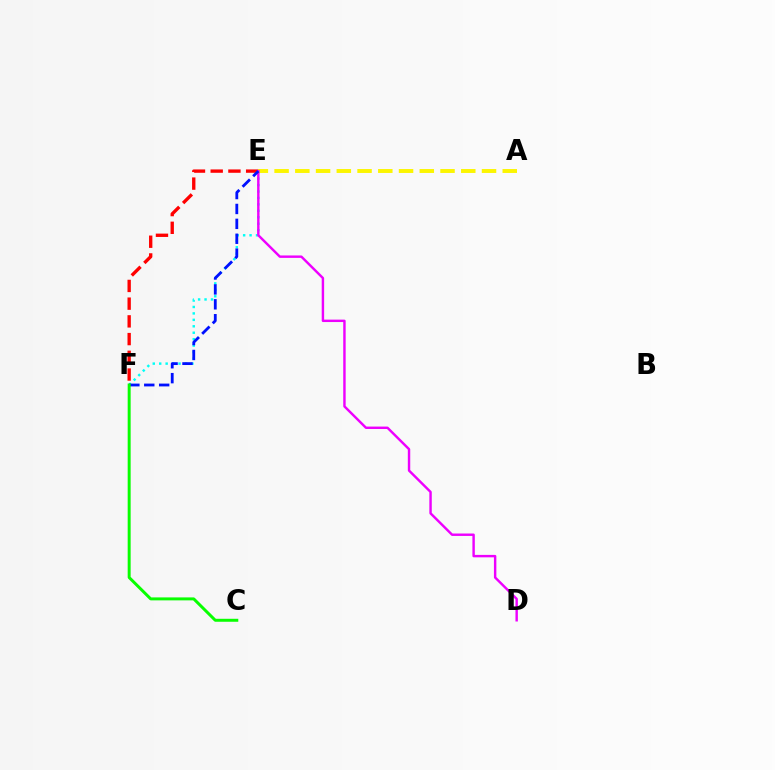{('E', 'F'): [{'color': '#00fff6', 'line_style': 'dotted', 'thickness': 1.75}, {'color': '#ff0000', 'line_style': 'dashed', 'thickness': 2.41}, {'color': '#0010ff', 'line_style': 'dashed', 'thickness': 2.02}], ('A', 'E'): [{'color': '#fcf500', 'line_style': 'dashed', 'thickness': 2.82}], ('D', 'E'): [{'color': '#ee00ff', 'line_style': 'solid', 'thickness': 1.75}], ('C', 'F'): [{'color': '#08ff00', 'line_style': 'solid', 'thickness': 2.14}]}